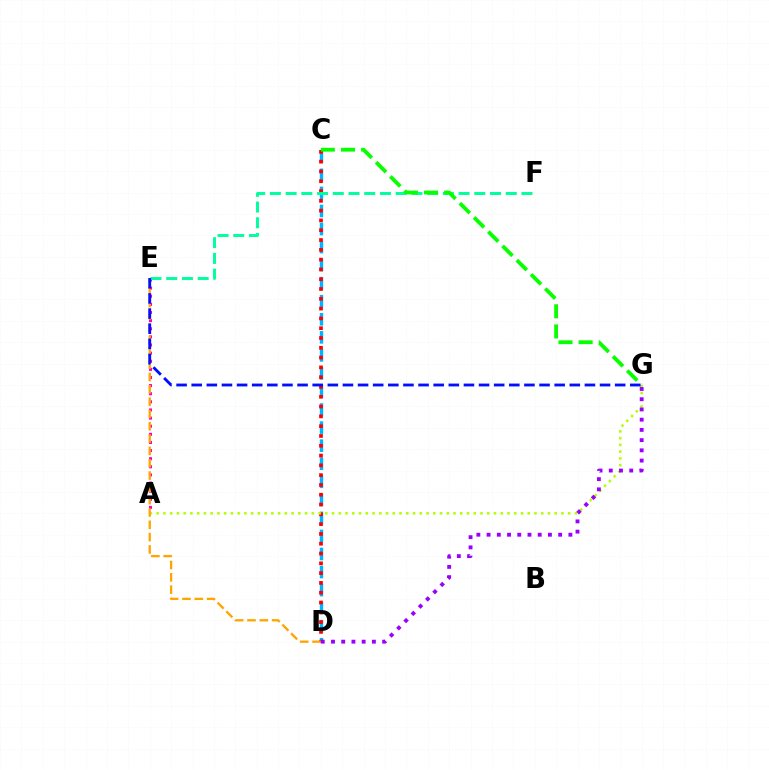{('A', 'E'): [{'color': '#ff00bd', 'line_style': 'dotted', 'thickness': 2.21}], ('C', 'D'): [{'color': '#00b5ff', 'line_style': 'dashed', 'thickness': 2.45}, {'color': '#ff0000', 'line_style': 'dotted', 'thickness': 2.66}], ('A', 'G'): [{'color': '#b3ff00', 'line_style': 'dotted', 'thickness': 1.83}], ('D', 'E'): [{'color': '#ffa500', 'line_style': 'dashed', 'thickness': 1.67}], ('D', 'G'): [{'color': '#9b00ff', 'line_style': 'dotted', 'thickness': 2.78}], ('E', 'F'): [{'color': '#00ff9d', 'line_style': 'dashed', 'thickness': 2.14}], ('C', 'G'): [{'color': '#08ff00', 'line_style': 'dashed', 'thickness': 2.74}], ('E', 'G'): [{'color': '#0010ff', 'line_style': 'dashed', 'thickness': 2.05}]}